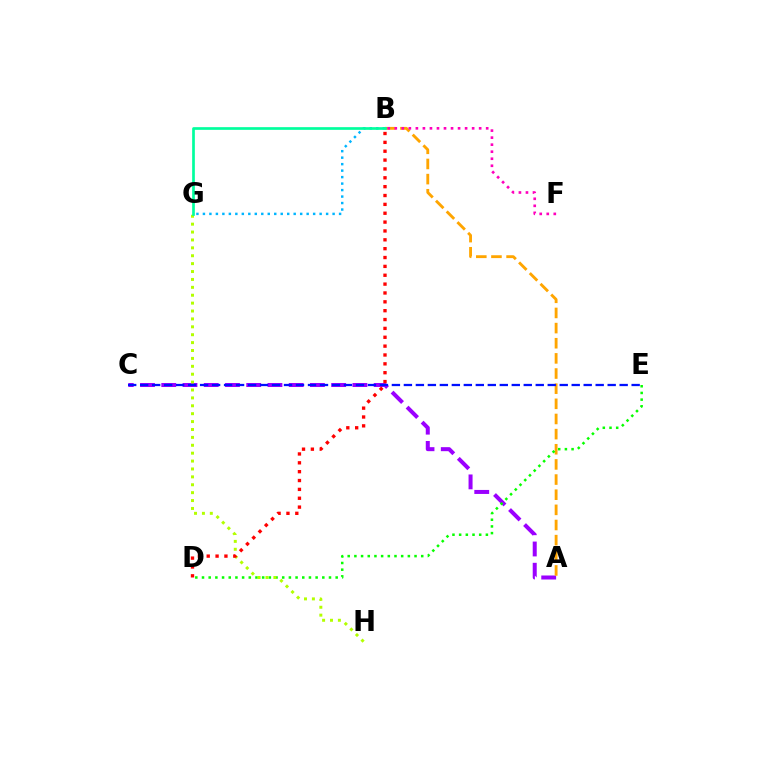{('A', 'C'): [{'color': '#9b00ff', 'line_style': 'dashed', 'thickness': 2.89}], ('A', 'B'): [{'color': '#ffa500', 'line_style': 'dashed', 'thickness': 2.06}], ('D', 'E'): [{'color': '#08ff00', 'line_style': 'dotted', 'thickness': 1.82}], ('G', 'H'): [{'color': '#b3ff00', 'line_style': 'dotted', 'thickness': 2.15}], ('B', 'D'): [{'color': '#ff0000', 'line_style': 'dotted', 'thickness': 2.41}], ('B', 'G'): [{'color': '#00b5ff', 'line_style': 'dotted', 'thickness': 1.76}, {'color': '#00ff9d', 'line_style': 'solid', 'thickness': 1.93}], ('B', 'F'): [{'color': '#ff00bd', 'line_style': 'dotted', 'thickness': 1.91}], ('C', 'E'): [{'color': '#0010ff', 'line_style': 'dashed', 'thickness': 1.63}]}